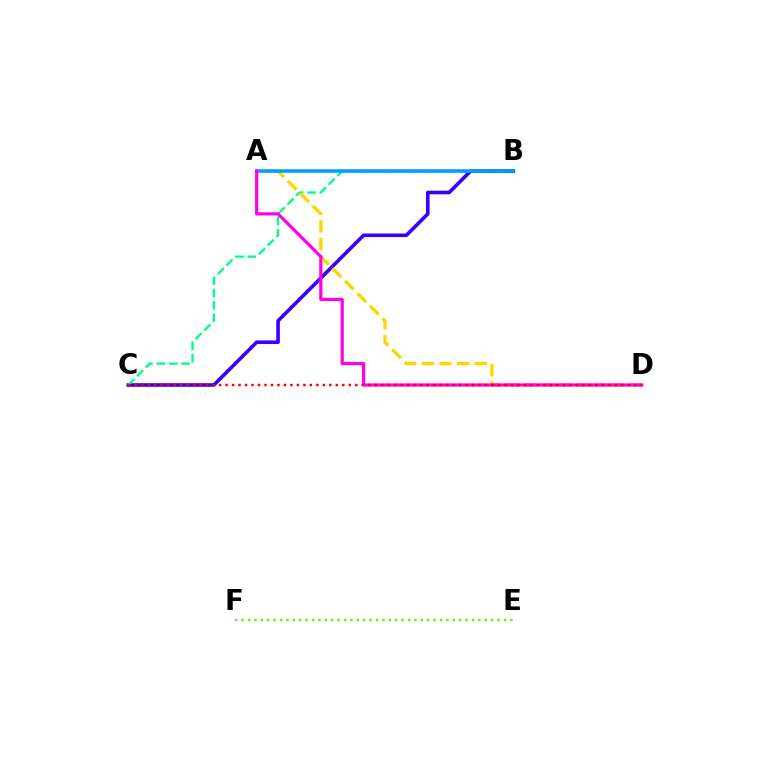{('B', 'C'): [{'color': '#3700ff', 'line_style': 'solid', 'thickness': 2.6}, {'color': '#00ff86', 'line_style': 'dashed', 'thickness': 1.68}], ('E', 'F'): [{'color': '#4fff00', 'line_style': 'dotted', 'thickness': 1.74}], ('A', 'D'): [{'color': '#ffd500', 'line_style': 'dashed', 'thickness': 2.4}, {'color': '#ff00ed', 'line_style': 'solid', 'thickness': 2.3}], ('A', 'B'): [{'color': '#009eff', 'line_style': 'solid', 'thickness': 2.56}], ('C', 'D'): [{'color': '#ff0000', 'line_style': 'dotted', 'thickness': 1.76}]}